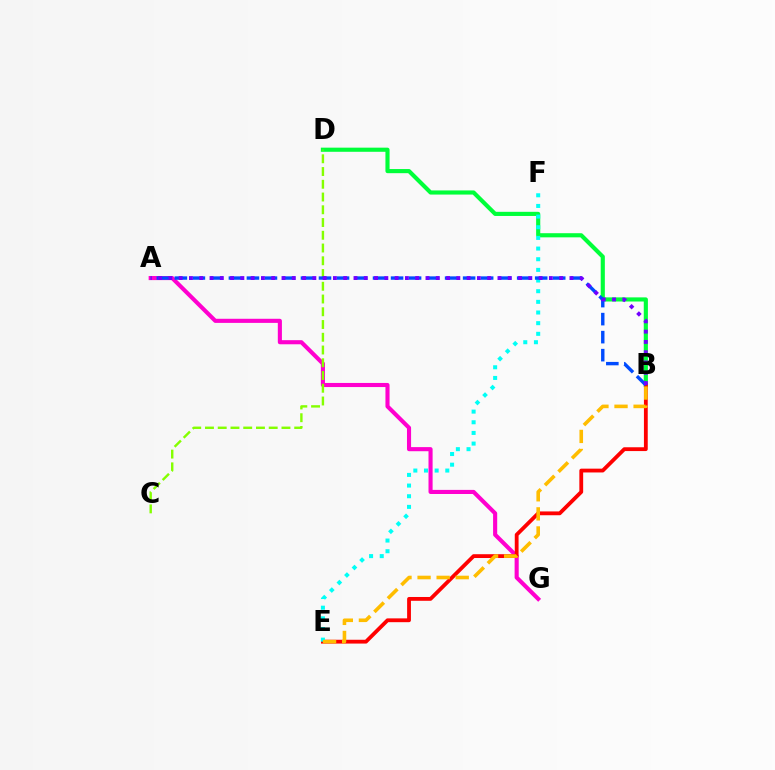{('A', 'G'): [{'color': '#ff00cf', 'line_style': 'solid', 'thickness': 2.95}], ('B', 'D'): [{'color': '#00ff39', 'line_style': 'solid', 'thickness': 2.98}], ('B', 'E'): [{'color': '#ff0000', 'line_style': 'solid', 'thickness': 2.74}, {'color': '#ffbd00', 'line_style': 'dashed', 'thickness': 2.59}], ('C', 'D'): [{'color': '#84ff00', 'line_style': 'dashed', 'thickness': 1.73}], ('E', 'F'): [{'color': '#00fff6', 'line_style': 'dotted', 'thickness': 2.9}], ('A', 'B'): [{'color': '#004bff', 'line_style': 'dashed', 'thickness': 2.45}, {'color': '#7200ff', 'line_style': 'dotted', 'thickness': 2.79}]}